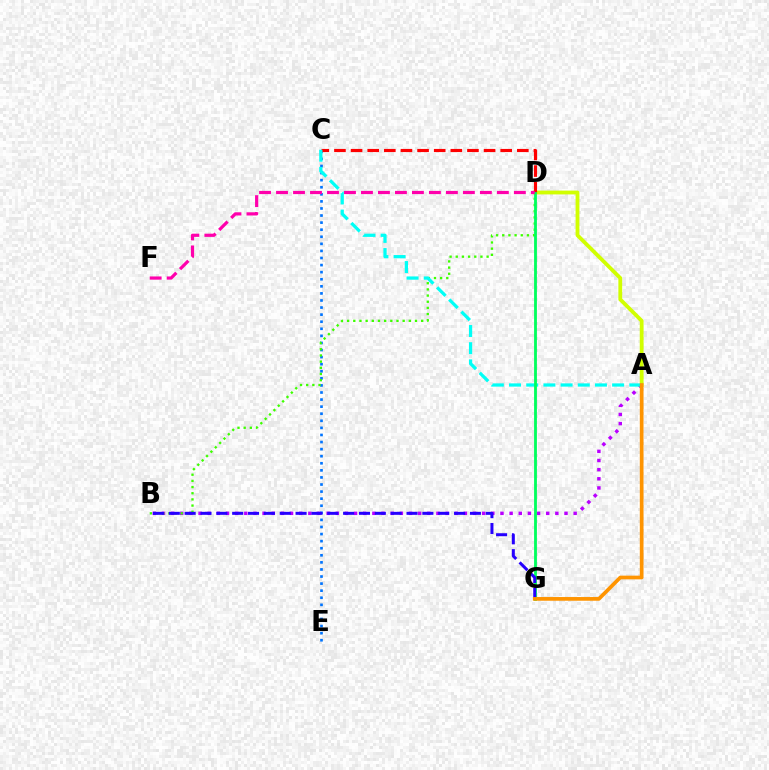{('A', 'B'): [{'color': '#b900ff', 'line_style': 'dotted', 'thickness': 2.49}], ('C', 'E'): [{'color': '#0074ff', 'line_style': 'dotted', 'thickness': 1.92}], ('A', 'D'): [{'color': '#d1ff00', 'line_style': 'solid', 'thickness': 2.75}], ('C', 'D'): [{'color': '#ff0000', 'line_style': 'dashed', 'thickness': 2.26}], ('B', 'D'): [{'color': '#3dff00', 'line_style': 'dotted', 'thickness': 1.68}], ('A', 'C'): [{'color': '#00fff6', 'line_style': 'dashed', 'thickness': 2.33}], ('D', 'G'): [{'color': '#00ff5c', 'line_style': 'solid', 'thickness': 2.03}], ('B', 'G'): [{'color': '#2500ff', 'line_style': 'dashed', 'thickness': 2.15}], ('D', 'F'): [{'color': '#ff00ac', 'line_style': 'dashed', 'thickness': 2.31}], ('A', 'G'): [{'color': '#ff9400', 'line_style': 'solid', 'thickness': 2.67}]}